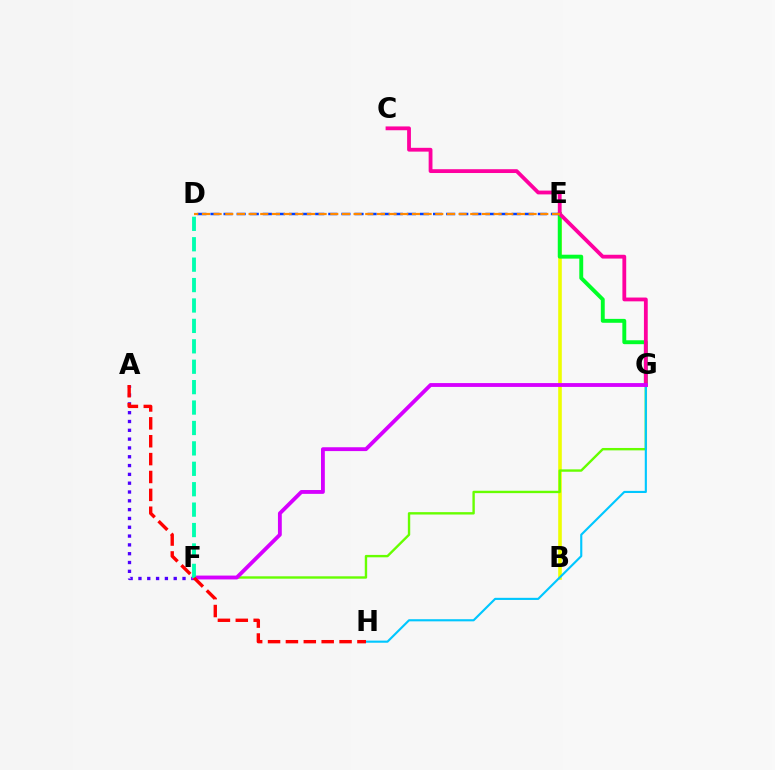{('B', 'E'): [{'color': '#eeff00', 'line_style': 'solid', 'thickness': 2.58}], ('D', 'E'): [{'color': '#003fff', 'line_style': 'dashed', 'thickness': 1.78}, {'color': '#ff8800', 'line_style': 'dashed', 'thickness': 1.58}], ('A', 'F'): [{'color': '#4f00ff', 'line_style': 'dotted', 'thickness': 2.39}], ('E', 'G'): [{'color': '#00ff27', 'line_style': 'solid', 'thickness': 2.81}], ('F', 'G'): [{'color': '#66ff00', 'line_style': 'solid', 'thickness': 1.72}, {'color': '#d600ff', 'line_style': 'solid', 'thickness': 2.77}], ('G', 'H'): [{'color': '#00c7ff', 'line_style': 'solid', 'thickness': 1.54}], ('C', 'G'): [{'color': '#ff00a0', 'line_style': 'solid', 'thickness': 2.74}], ('D', 'F'): [{'color': '#00ffaf', 'line_style': 'dashed', 'thickness': 2.77}], ('A', 'H'): [{'color': '#ff0000', 'line_style': 'dashed', 'thickness': 2.43}]}